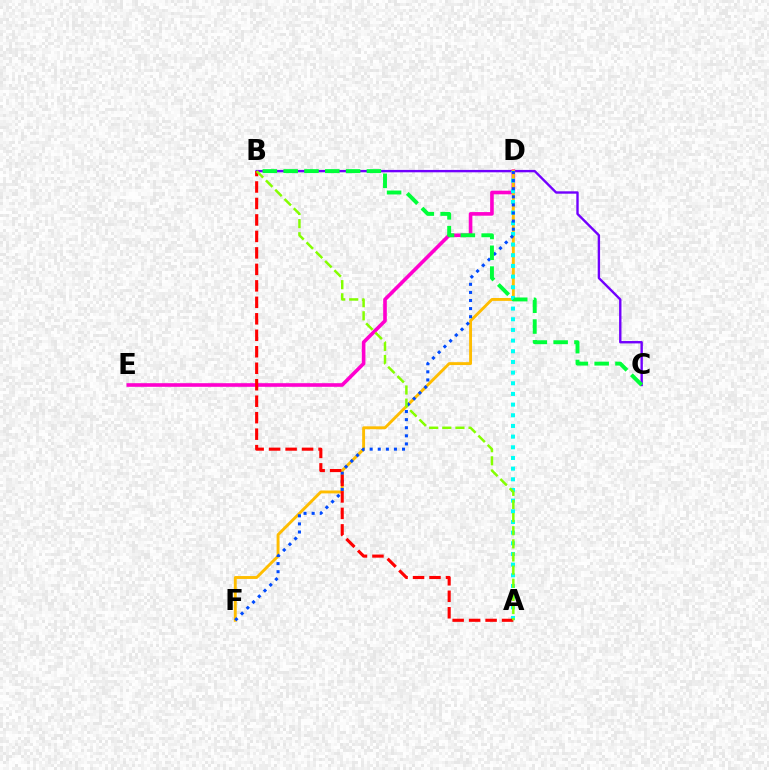{('B', 'C'): [{'color': '#7200ff', 'line_style': 'solid', 'thickness': 1.71}, {'color': '#00ff39', 'line_style': 'dashed', 'thickness': 2.83}], ('D', 'E'): [{'color': '#ff00cf', 'line_style': 'solid', 'thickness': 2.6}], ('D', 'F'): [{'color': '#ffbd00', 'line_style': 'solid', 'thickness': 2.08}, {'color': '#004bff', 'line_style': 'dotted', 'thickness': 2.2}], ('A', 'D'): [{'color': '#00fff6', 'line_style': 'dotted', 'thickness': 2.9}], ('A', 'B'): [{'color': '#ff0000', 'line_style': 'dashed', 'thickness': 2.24}, {'color': '#84ff00', 'line_style': 'dashed', 'thickness': 1.78}]}